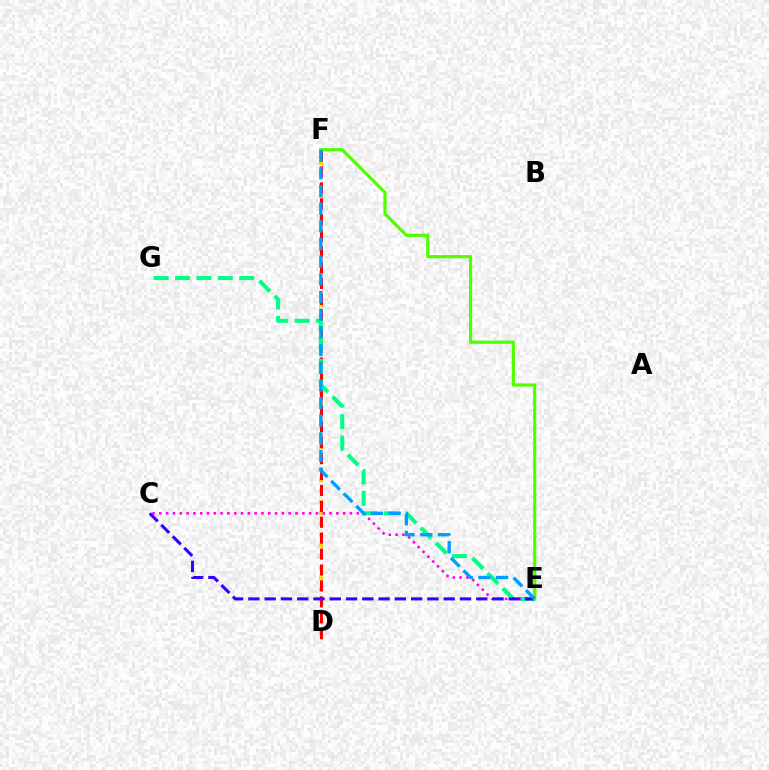{('D', 'F'): [{'color': '#ffd500', 'line_style': 'dotted', 'thickness': 2.97}, {'color': '#ff0000', 'line_style': 'dashed', 'thickness': 2.16}], ('E', 'G'): [{'color': '#00ff86', 'line_style': 'dashed', 'thickness': 2.91}], ('C', 'E'): [{'color': '#ff00ed', 'line_style': 'dotted', 'thickness': 1.85}, {'color': '#3700ff', 'line_style': 'dashed', 'thickness': 2.21}], ('E', 'F'): [{'color': '#4fff00', 'line_style': 'solid', 'thickness': 2.28}, {'color': '#009eff', 'line_style': 'dashed', 'thickness': 2.4}]}